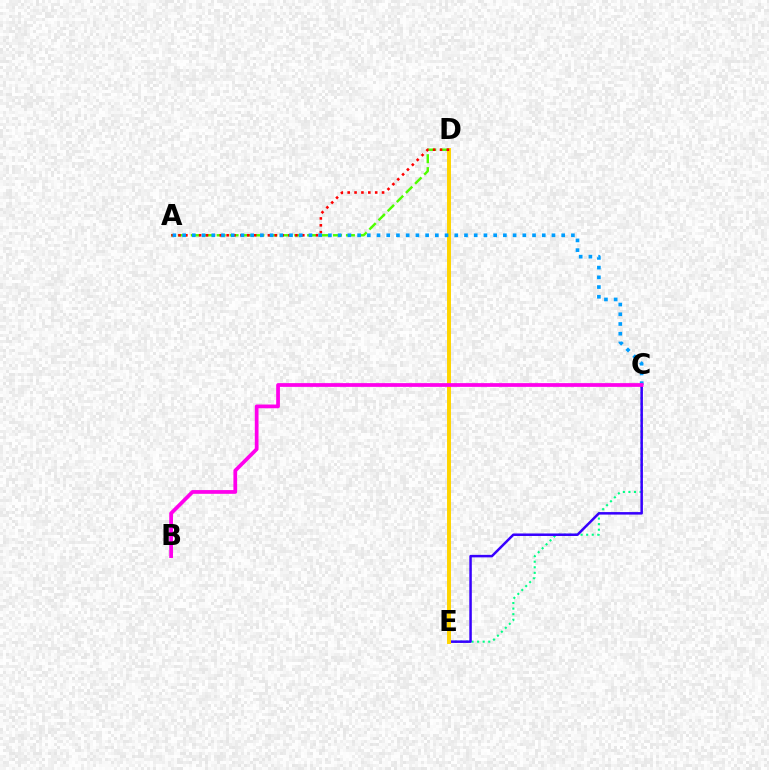{('C', 'E'): [{'color': '#00ff86', 'line_style': 'dotted', 'thickness': 1.52}, {'color': '#3700ff', 'line_style': 'solid', 'thickness': 1.8}], ('D', 'E'): [{'color': '#ffd500', 'line_style': 'solid', 'thickness': 2.84}], ('A', 'D'): [{'color': '#4fff00', 'line_style': 'dashed', 'thickness': 1.76}, {'color': '#ff0000', 'line_style': 'dotted', 'thickness': 1.87}], ('A', 'C'): [{'color': '#009eff', 'line_style': 'dotted', 'thickness': 2.64}], ('B', 'C'): [{'color': '#ff00ed', 'line_style': 'solid', 'thickness': 2.69}]}